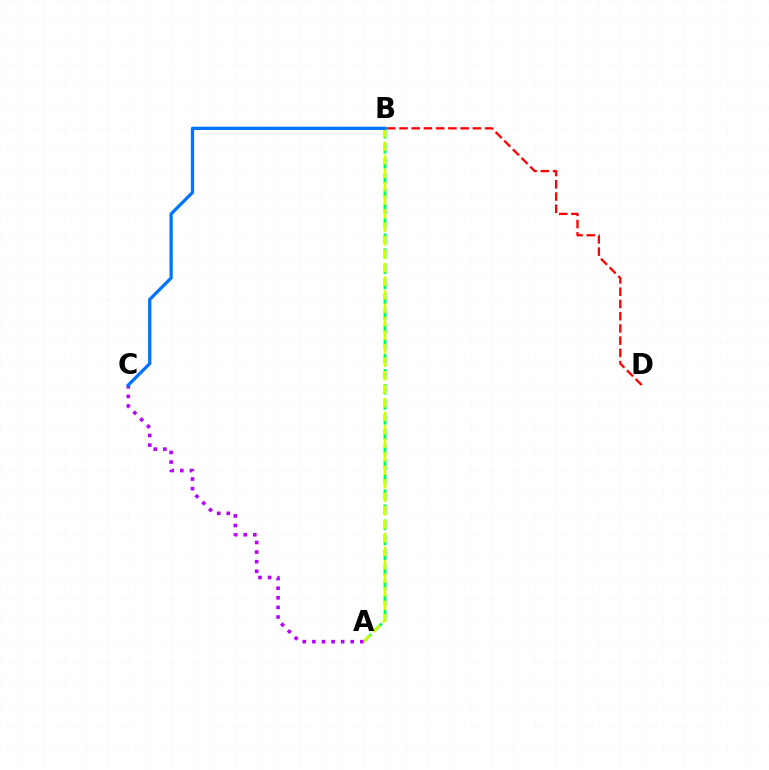{('A', 'B'): [{'color': '#00ff5c', 'line_style': 'dashed', 'thickness': 2.05}, {'color': '#d1ff00', 'line_style': 'dashed', 'thickness': 1.83}], ('A', 'C'): [{'color': '#b900ff', 'line_style': 'dotted', 'thickness': 2.61}], ('B', 'D'): [{'color': '#ff0000', 'line_style': 'dashed', 'thickness': 1.66}], ('B', 'C'): [{'color': '#0074ff', 'line_style': 'solid', 'thickness': 2.35}]}